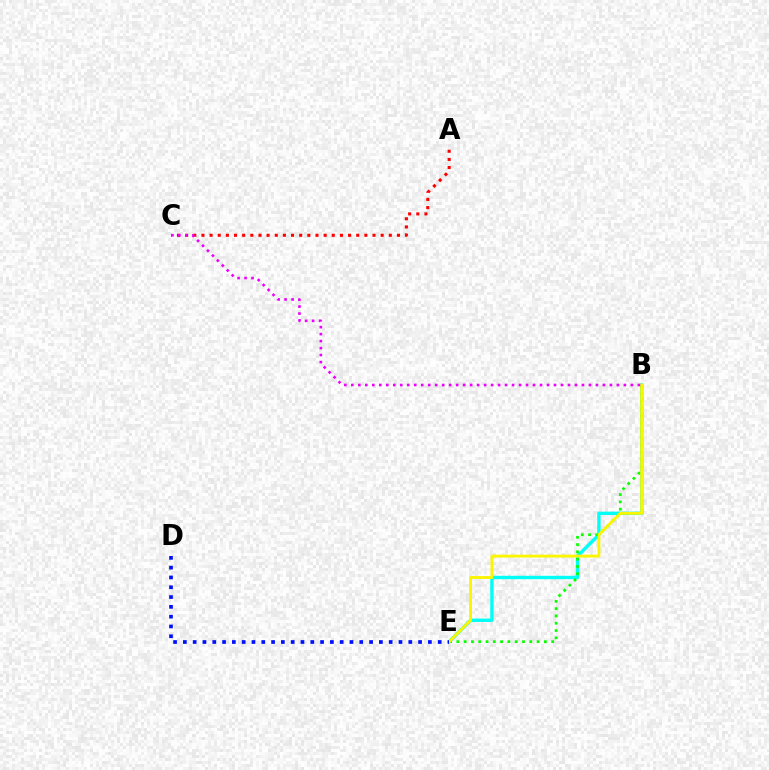{('B', 'E'): [{'color': '#00fff6', 'line_style': 'solid', 'thickness': 2.43}, {'color': '#08ff00', 'line_style': 'dotted', 'thickness': 1.98}, {'color': '#fcf500', 'line_style': 'solid', 'thickness': 2.07}], ('A', 'C'): [{'color': '#ff0000', 'line_style': 'dotted', 'thickness': 2.21}], ('B', 'C'): [{'color': '#ee00ff', 'line_style': 'dotted', 'thickness': 1.9}], ('D', 'E'): [{'color': '#0010ff', 'line_style': 'dotted', 'thickness': 2.66}]}